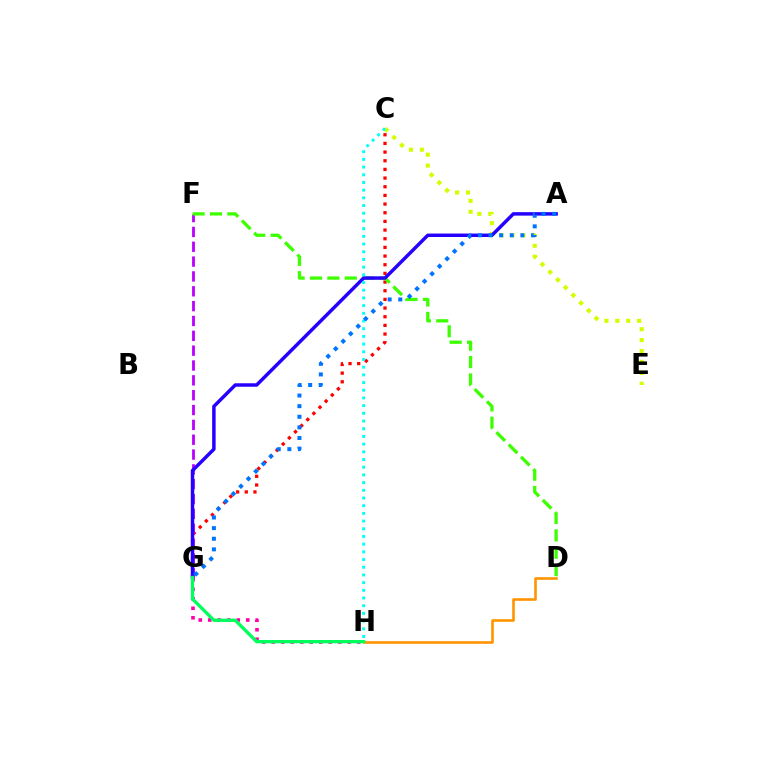{('D', 'H'): [{'color': '#ff9400', 'line_style': 'solid', 'thickness': 1.89}], ('C', 'E'): [{'color': '#d1ff00', 'line_style': 'dotted', 'thickness': 2.96}], ('C', 'G'): [{'color': '#ff0000', 'line_style': 'dotted', 'thickness': 2.35}], ('F', 'G'): [{'color': '#b900ff', 'line_style': 'dashed', 'thickness': 2.02}], ('G', 'H'): [{'color': '#ff00ac', 'line_style': 'dotted', 'thickness': 2.58}, {'color': '#00ff5c', 'line_style': 'solid', 'thickness': 2.39}], ('D', 'F'): [{'color': '#3dff00', 'line_style': 'dashed', 'thickness': 2.36}], ('A', 'G'): [{'color': '#2500ff', 'line_style': 'solid', 'thickness': 2.49}, {'color': '#0074ff', 'line_style': 'dotted', 'thickness': 2.89}], ('C', 'H'): [{'color': '#00fff6', 'line_style': 'dotted', 'thickness': 2.09}]}